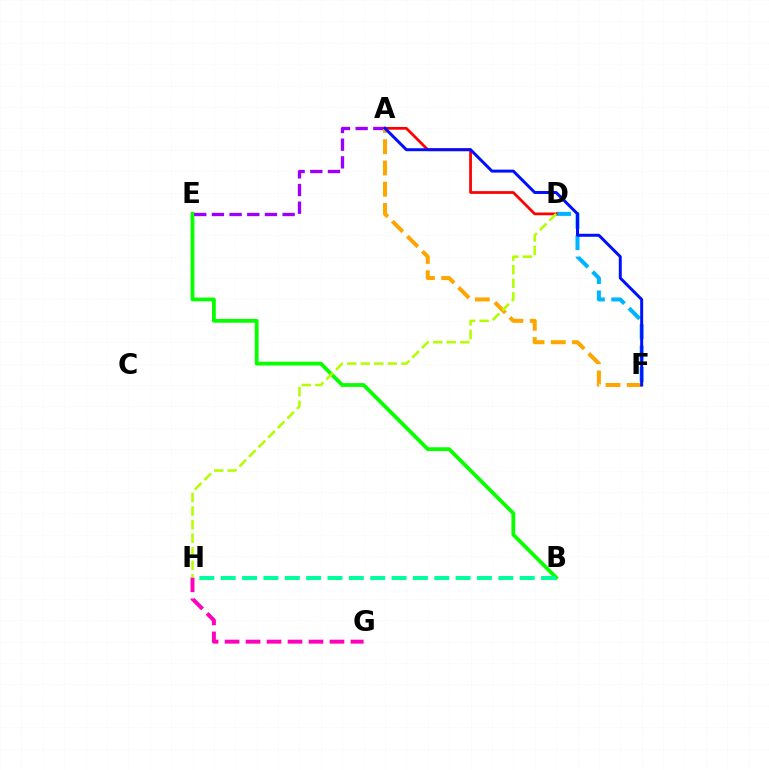{('B', 'E'): [{'color': '#08ff00', 'line_style': 'solid', 'thickness': 2.74}], ('D', 'F'): [{'color': '#00b5ff', 'line_style': 'dashed', 'thickness': 2.9}], ('A', 'E'): [{'color': '#9b00ff', 'line_style': 'dashed', 'thickness': 2.4}], ('A', 'D'): [{'color': '#ff0000', 'line_style': 'solid', 'thickness': 1.98}], ('B', 'H'): [{'color': '#00ff9d', 'line_style': 'dashed', 'thickness': 2.9}], ('G', 'H'): [{'color': '#ff00bd', 'line_style': 'dashed', 'thickness': 2.85}], ('A', 'F'): [{'color': '#ffa500', 'line_style': 'dashed', 'thickness': 2.89}, {'color': '#0010ff', 'line_style': 'solid', 'thickness': 2.14}], ('D', 'H'): [{'color': '#b3ff00', 'line_style': 'dashed', 'thickness': 1.84}]}